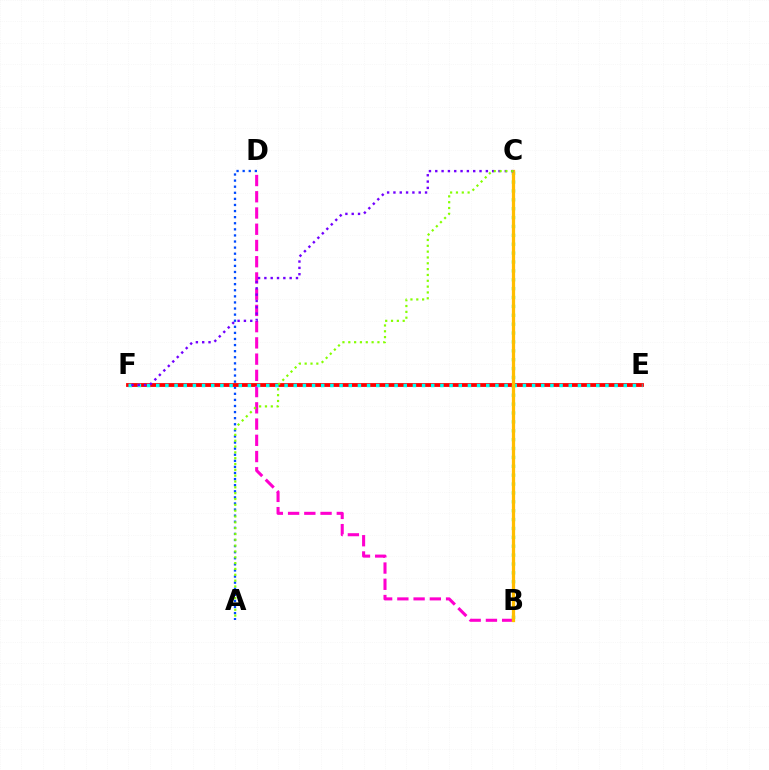{('A', 'D'): [{'color': '#004bff', 'line_style': 'dotted', 'thickness': 1.66}], ('E', 'F'): [{'color': '#ff0000', 'line_style': 'solid', 'thickness': 2.75}, {'color': '#00fff6', 'line_style': 'dotted', 'thickness': 2.49}], ('B', 'D'): [{'color': '#ff00cf', 'line_style': 'dashed', 'thickness': 2.21}], ('B', 'C'): [{'color': '#00ff39', 'line_style': 'dotted', 'thickness': 2.41}, {'color': '#ffbd00', 'line_style': 'solid', 'thickness': 2.35}], ('C', 'F'): [{'color': '#7200ff', 'line_style': 'dotted', 'thickness': 1.72}], ('A', 'C'): [{'color': '#84ff00', 'line_style': 'dotted', 'thickness': 1.58}]}